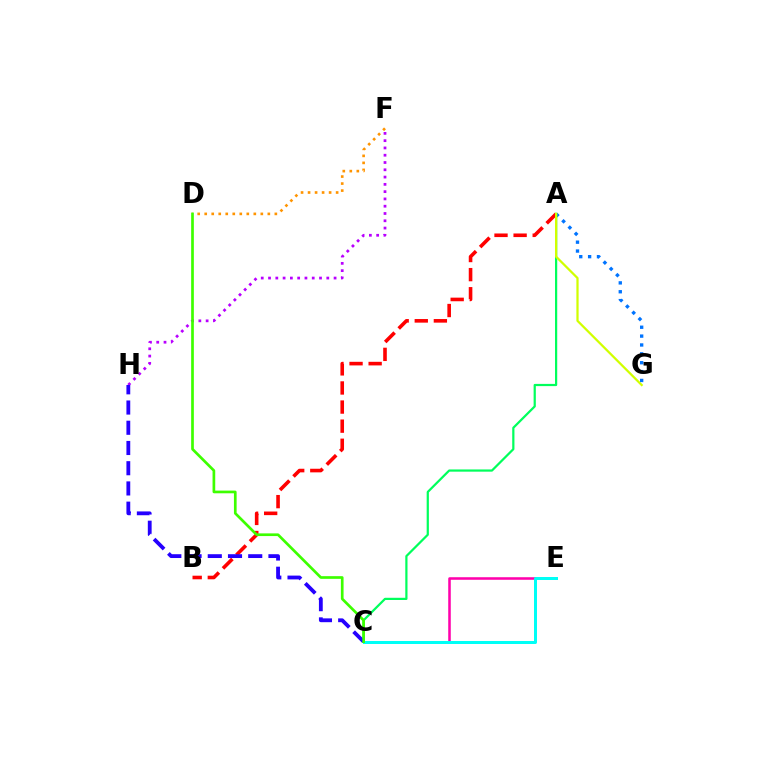{('A', 'B'): [{'color': '#ff0000', 'line_style': 'dashed', 'thickness': 2.59}], ('F', 'H'): [{'color': '#b900ff', 'line_style': 'dotted', 'thickness': 1.98}], ('A', 'G'): [{'color': '#0074ff', 'line_style': 'dotted', 'thickness': 2.41}, {'color': '#d1ff00', 'line_style': 'solid', 'thickness': 1.61}], ('C', 'E'): [{'color': '#ff00ac', 'line_style': 'solid', 'thickness': 1.84}, {'color': '#00fff6', 'line_style': 'solid', 'thickness': 2.16}], ('A', 'C'): [{'color': '#00ff5c', 'line_style': 'solid', 'thickness': 1.6}], ('C', 'H'): [{'color': '#2500ff', 'line_style': 'dashed', 'thickness': 2.75}], ('D', 'F'): [{'color': '#ff9400', 'line_style': 'dotted', 'thickness': 1.91}], ('C', 'D'): [{'color': '#3dff00', 'line_style': 'solid', 'thickness': 1.94}]}